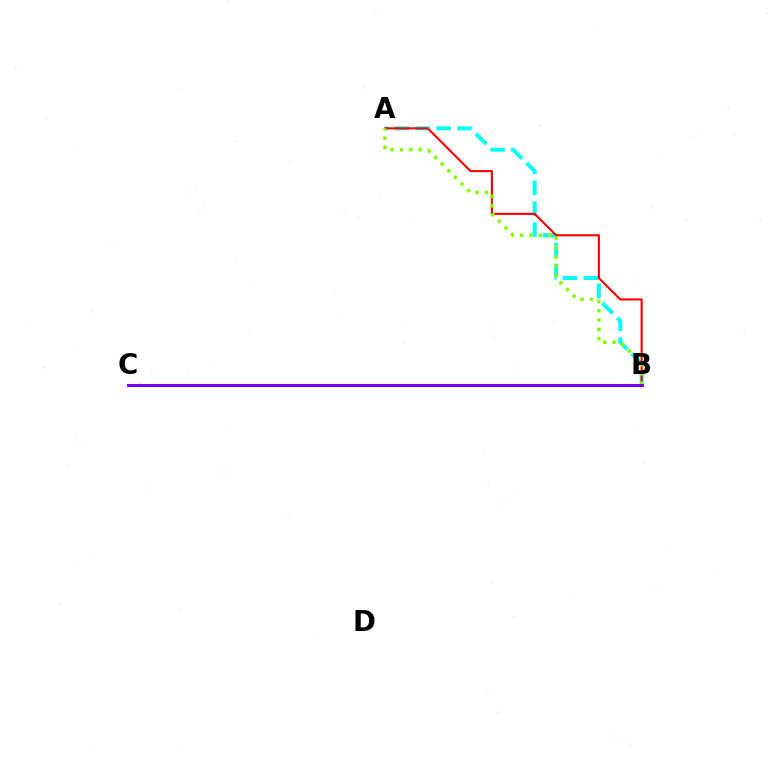{('A', 'B'): [{'color': '#00fff6', 'line_style': 'dashed', 'thickness': 2.84}, {'color': '#ff0000', 'line_style': 'solid', 'thickness': 1.52}, {'color': '#84ff00', 'line_style': 'dotted', 'thickness': 2.54}], ('B', 'C'): [{'color': '#7200ff', 'line_style': 'solid', 'thickness': 2.09}]}